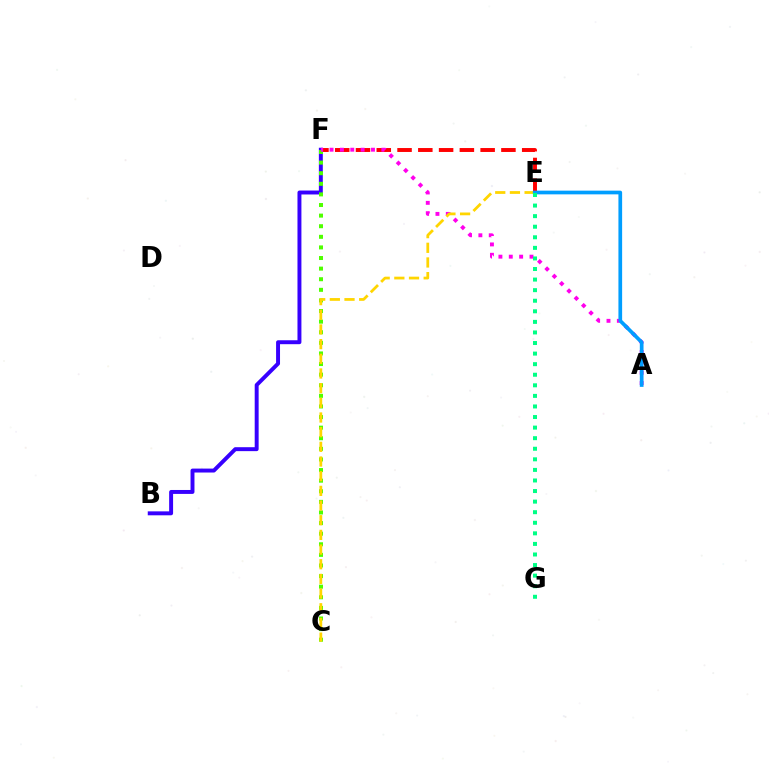{('E', 'F'): [{'color': '#ff0000', 'line_style': 'dashed', 'thickness': 2.82}], ('B', 'F'): [{'color': '#3700ff', 'line_style': 'solid', 'thickness': 2.84}], ('C', 'F'): [{'color': '#4fff00', 'line_style': 'dotted', 'thickness': 2.88}], ('A', 'F'): [{'color': '#ff00ed', 'line_style': 'dotted', 'thickness': 2.81}], ('C', 'E'): [{'color': '#ffd500', 'line_style': 'dashed', 'thickness': 1.99}], ('A', 'E'): [{'color': '#009eff', 'line_style': 'solid', 'thickness': 2.67}], ('E', 'G'): [{'color': '#00ff86', 'line_style': 'dotted', 'thickness': 2.87}]}